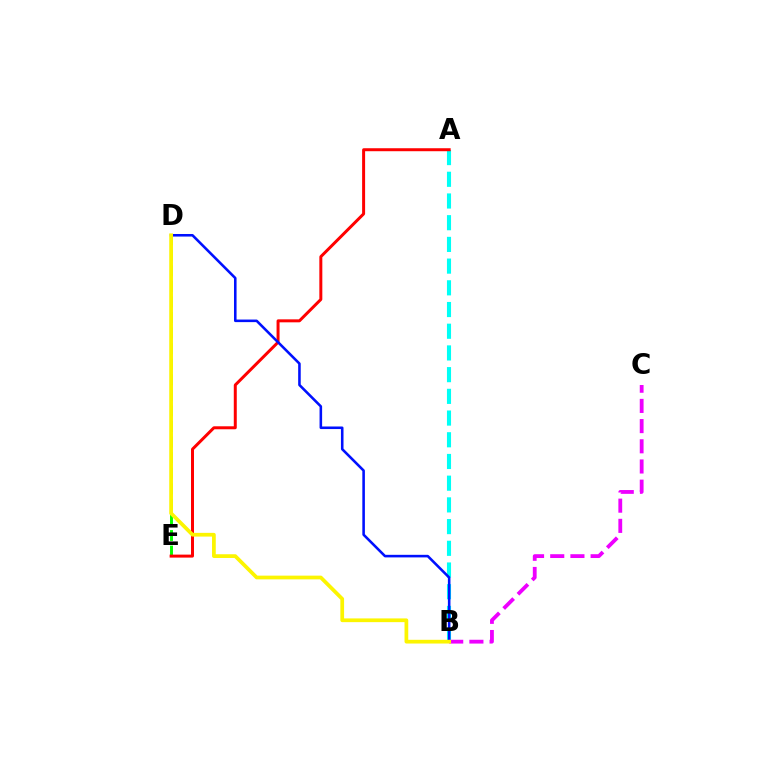{('A', 'B'): [{'color': '#00fff6', 'line_style': 'dashed', 'thickness': 2.95}], ('D', 'E'): [{'color': '#08ff00', 'line_style': 'dashed', 'thickness': 2.12}], ('A', 'E'): [{'color': '#ff0000', 'line_style': 'solid', 'thickness': 2.15}], ('B', 'D'): [{'color': '#0010ff', 'line_style': 'solid', 'thickness': 1.85}, {'color': '#fcf500', 'line_style': 'solid', 'thickness': 2.69}], ('B', 'C'): [{'color': '#ee00ff', 'line_style': 'dashed', 'thickness': 2.74}]}